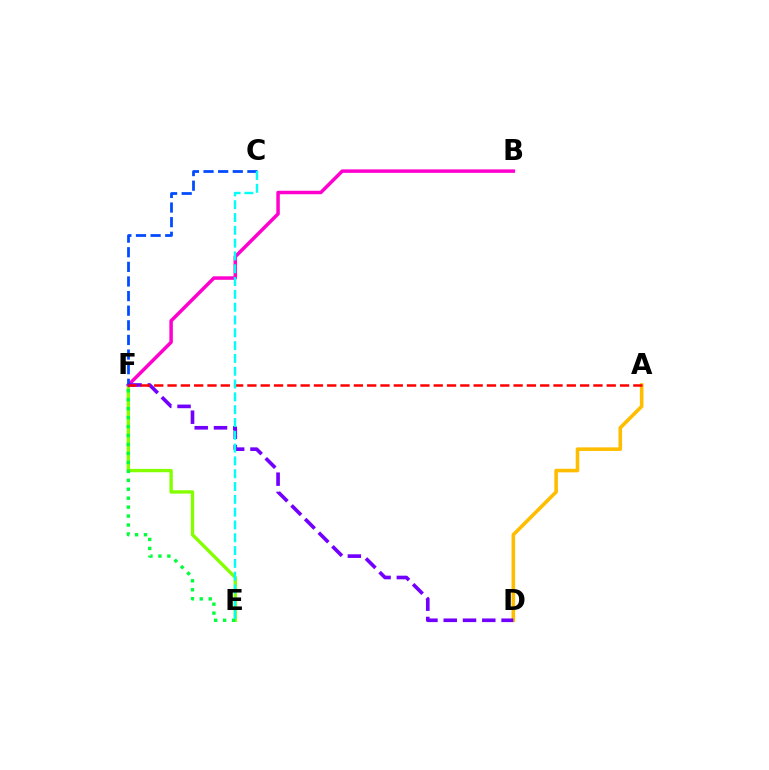{('E', 'F'): [{'color': '#84ff00', 'line_style': 'solid', 'thickness': 2.42}, {'color': '#00ff39', 'line_style': 'dotted', 'thickness': 2.43}], ('B', 'F'): [{'color': '#ff00cf', 'line_style': 'solid', 'thickness': 2.51}], ('A', 'D'): [{'color': '#ffbd00', 'line_style': 'solid', 'thickness': 2.58}], ('C', 'F'): [{'color': '#004bff', 'line_style': 'dashed', 'thickness': 1.99}], ('D', 'F'): [{'color': '#7200ff', 'line_style': 'dashed', 'thickness': 2.62}], ('A', 'F'): [{'color': '#ff0000', 'line_style': 'dashed', 'thickness': 1.81}], ('C', 'E'): [{'color': '#00fff6', 'line_style': 'dashed', 'thickness': 1.74}]}